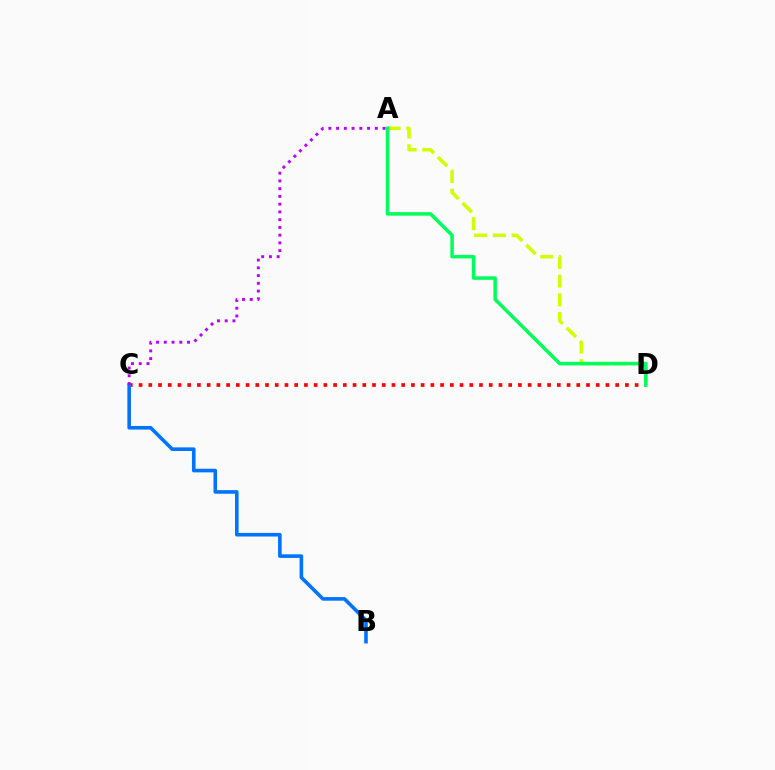{('C', 'D'): [{'color': '#ff0000', 'line_style': 'dotted', 'thickness': 2.64}], ('A', 'D'): [{'color': '#d1ff00', 'line_style': 'dashed', 'thickness': 2.54}, {'color': '#00ff5c', 'line_style': 'solid', 'thickness': 2.54}], ('B', 'C'): [{'color': '#0074ff', 'line_style': 'solid', 'thickness': 2.6}], ('A', 'C'): [{'color': '#b900ff', 'line_style': 'dotted', 'thickness': 2.1}]}